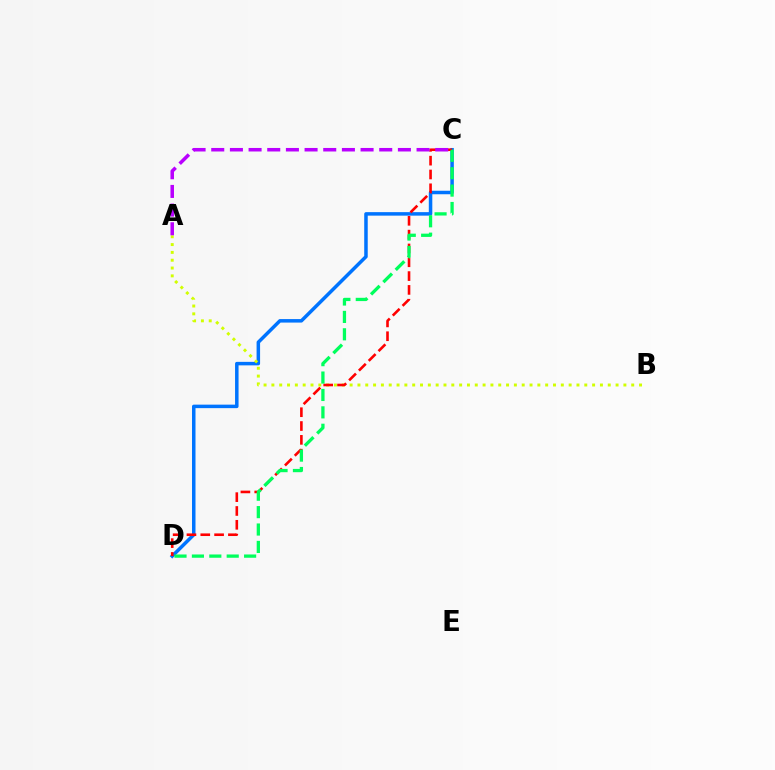{('C', 'D'): [{'color': '#0074ff', 'line_style': 'solid', 'thickness': 2.52}, {'color': '#ff0000', 'line_style': 'dashed', 'thickness': 1.88}, {'color': '#00ff5c', 'line_style': 'dashed', 'thickness': 2.36}], ('A', 'B'): [{'color': '#d1ff00', 'line_style': 'dotted', 'thickness': 2.13}], ('A', 'C'): [{'color': '#b900ff', 'line_style': 'dashed', 'thickness': 2.54}]}